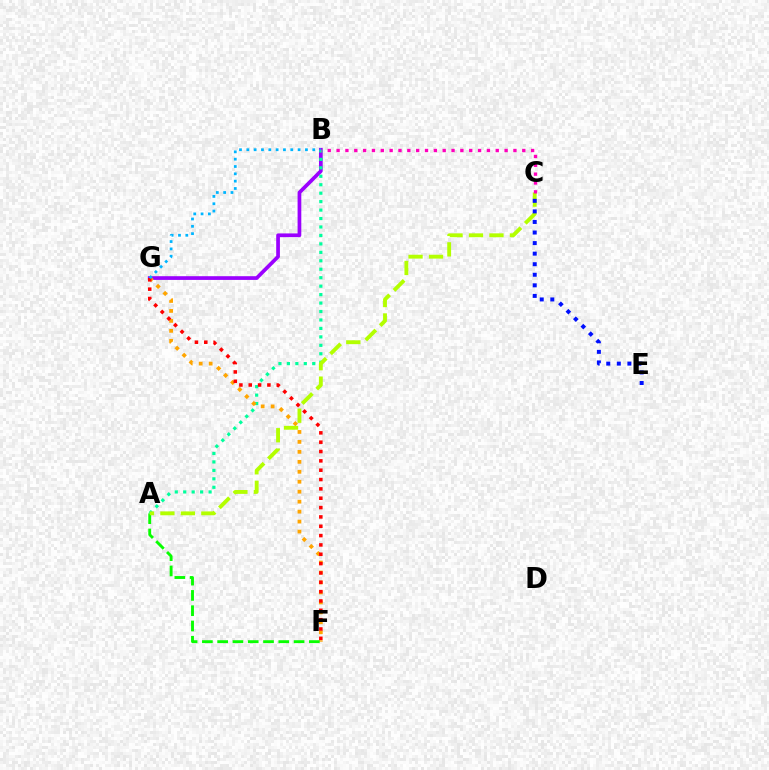{('B', 'G'): [{'color': '#9b00ff', 'line_style': 'solid', 'thickness': 2.67}, {'color': '#00b5ff', 'line_style': 'dotted', 'thickness': 1.99}], ('A', 'B'): [{'color': '#00ff9d', 'line_style': 'dotted', 'thickness': 2.3}], ('F', 'G'): [{'color': '#ffa500', 'line_style': 'dotted', 'thickness': 2.71}, {'color': '#ff0000', 'line_style': 'dotted', 'thickness': 2.54}], ('A', 'F'): [{'color': '#08ff00', 'line_style': 'dashed', 'thickness': 2.08}], ('A', 'C'): [{'color': '#b3ff00', 'line_style': 'dashed', 'thickness': 2.78}], ('C', 'E'): [{'color': '#0010ff', 'line_style': 'dotted', 'thickness': 2.87}], ('B', 'C'): [{'color': '#ff00bd', 'line_style': 'dotted', 'thickness': 2.4}]}